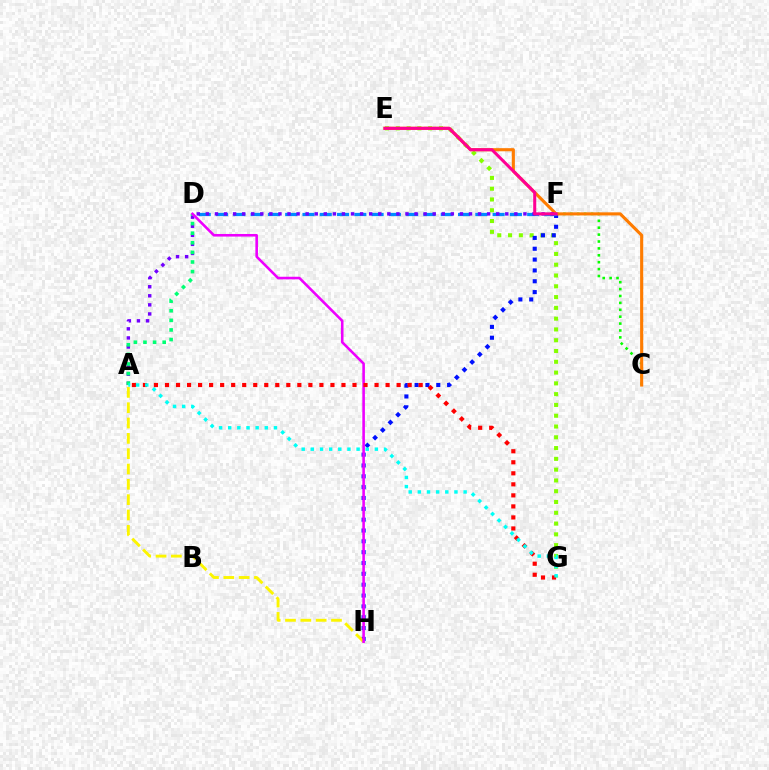{('E', 'G'): [{'color': '#84ff00', 'line_style': 'dotted', 'thickness': 2.93}], ('C', 'F'): [{'color': '#08ff00', 'line_style': 'dotted', 'thickness': 1.87}], ('F', 'H'): [{'color': '#0010ff', 'line_style': 'dotted', 'thickness': 2.95}], ('A', 'H'): [{'color': '#fcf500', 'line_style': 'dashed', 'thickness': 2.08}], ('C', 'E'): [{'color': '#ff7c00', 'line_style': 'solid', 'thickness': 2.24}], ('D', 'F'): [{'color': '#008cff', 'line_style': 'dashed', 'thickness': 2.35}], ('A', 'F'): [{'color': '#7200ff', 'line_style': 'dotted', 'thickness': 2.47}], ('E', 'F'): [{'color': '#ff0094', 'line_style': 'solid', 'thickness': 2.19}], ('A', 'D'): [{'color': '#00ff74', 'line_style': 'dotted', 'thickness': 2.61}], ('D', 'H'): [{'color': '#ee00ff', 'line_style': 'solid', 'thickness': 1.87}], ('A', 'G'): [{'color': '#ff0000', 'line_style': 'dotted', 'thickness': 3.0}, {'color': '#00fff6', 'line_style': 'dotted', 'thickness': 2.49}]}